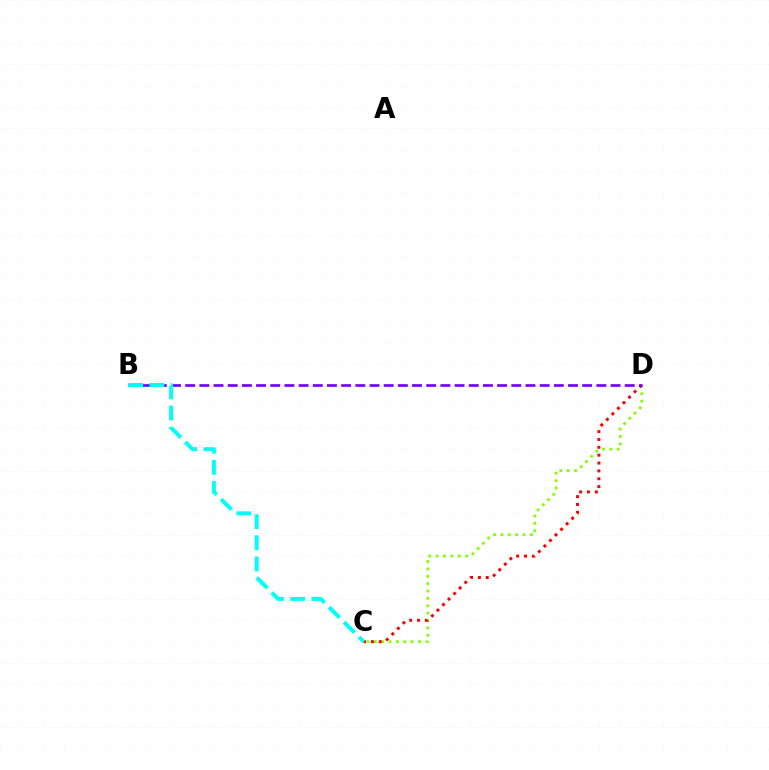{('C', 'D'): [{'color': '#84ff00', 'line_style': 'dotted', 'thickness': 2.0}, {'color': '#ff0000', 'line_style': 'dotted', 'thickness': 2.13}], ('B', 'D'): [{'color': '#7200ff', 'line_style': 'dashed', 'thickness': 1.93}], ('B', 'C'): [{'color': '#00fff6', 'line_style': 'dashed', 'thickness': 2.87}]}